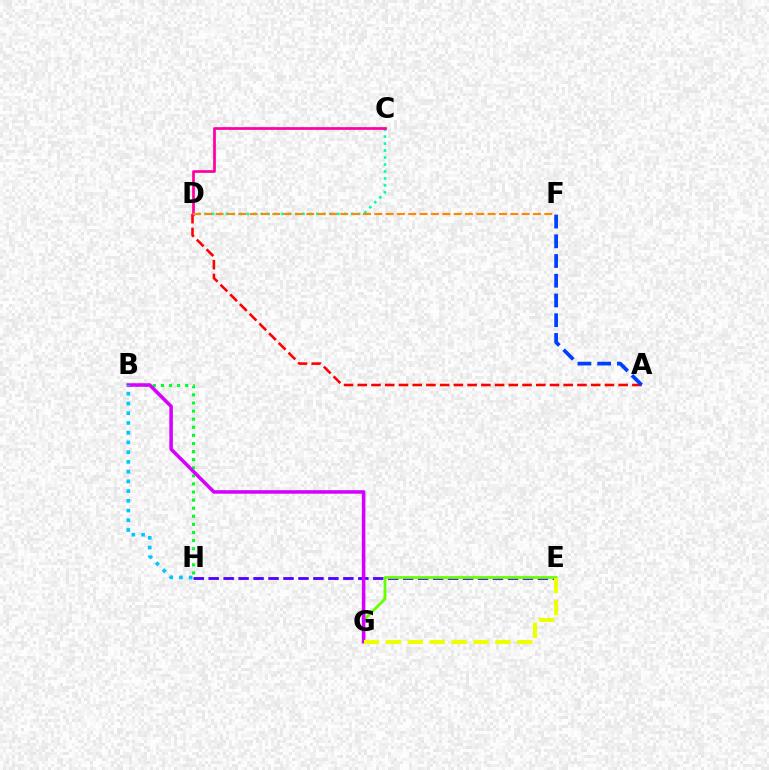{('E', 'H'): [{'color': '#4f00ff', 'line_style': 'dashed', 'thickness': 2.03}], ('E', 'G'): [{'color': '#66ff00', 'line_style': 'solid', 'thickness': 1.99}, {'color': '#eeff00', 'line_style': 'dashed', 'thickness': 2.97}], ('B', 'H'): [{'color': '#00ff27', 'line_style': 'dotted', 'thickness': 2.2}, {'color': '#00c7ff', 'line_style': 'dotted', 'thickness': 2.64}], ('C', 'D'): [{'color': '#00ffaf', 'line_style': 'dotted', 'thickness': 1.89}, {'color': '#ff00a0', 'line_style': 'solid', 'thickness': 1.96}], ('A', 'D'): [{'color': '#ff0000', 'line_style': 'dashed', 'thickness': 1.87}], ('B', 'G'): [{'color': '#d600ff', 'line_style': 'solid', 'thickness': 2.54}], ('A', 'F'): [{'color': '#003fff', 'line_style': 'dashed', 'thickness': 2.68}], ('D', 'F'): [{'color': '#ff8800', 'line_style': 'dashed', 'thickness': 1.54}]}